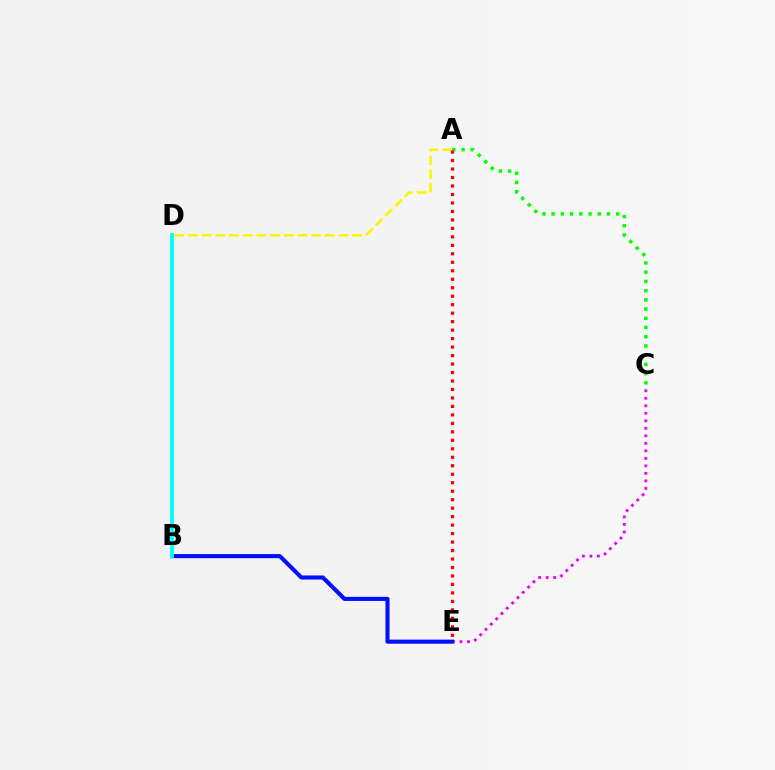{('C', 'E'): [{'color': '#ee00ff', 'line_style': 'dotted', 'thickness': 2.04}], ('A', 'D'): [{'color': '#fcf500', 'line_style': 'dashed', 'thickness': 1.86}], ('A', 'C'): [{'color': '#08ff00', 'line_style': 'dotted', 'thickness': 2.51}], ('B', 'E'): [{'color': '#0010ff', 'line_style': 'solid', 'thickness': 2.94}], ('A', 'E'): [{'color': '#ff0000', 'line_style': 'dotted', 'thickness': 2.3}], ('B', 'D'): [{'color': '#00fff6', 'line_style': 'solid', 'thickness': 2.72}]}